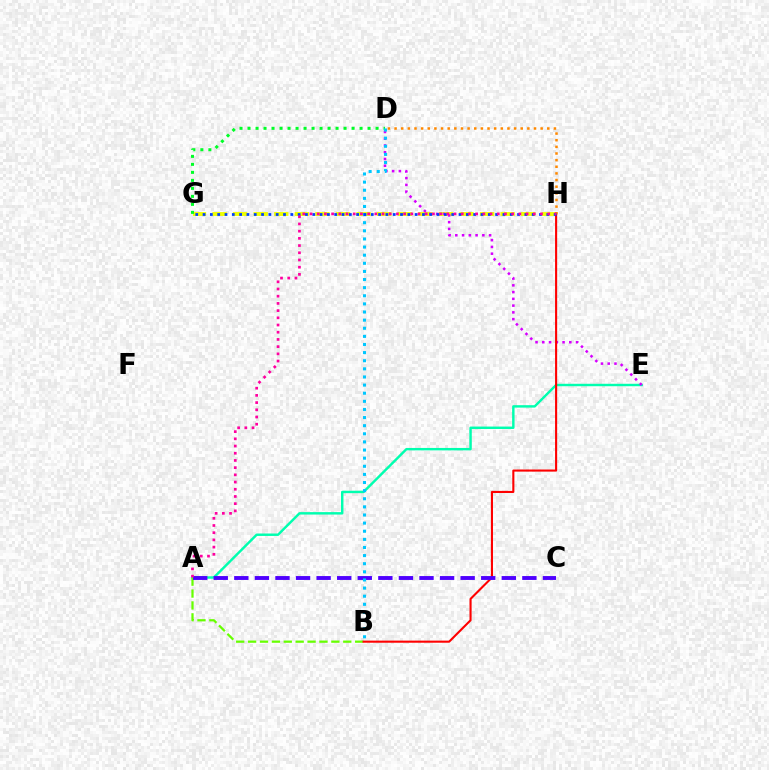{('A', 'E'): [{'color': '#00ffaf', 'line_style': 'solid', 'thickness': 1.75}], ('G', 'H'): [{'color': '#eeff00', 'line_style': 'dashed', 'thickness': 2.8}, {'color': '#003fff', 'line_style': 'dotted', 'thickness': 1.99}], ('A', 'B'): [{'color': '#66ff00', 'line_style': 'dashed', 'thickness': 1.62}], ('D', 'E'): [{'color': '#d600ff', 'line_style': 'dotted', 'thickness': 1.84}], ('B', 'H'): [{'color': '#ff0000', 'line_style': 'solid', 'thickness': 1.51}], ('A', 'C'): [{'color': '#4f00ff', 'line_style': 'dashed', 'thickness': 2.8}], ('D', 'H'): [{'color': '#ff8800', 'line_style': 'dotted', 'thickness': 1.8}], ('D', 'G'): [{'color': '#00ff27', 'line_style': 'dotted', 'thickness': 2.17}], ('B', 'D'): [{'color': '#00c7ff', 'line_style': 'dotted', 'thickness': 2.21}], ('A', 'H'): [{'color': '#ff00a0', 'line_style': 'dotted', 'thickness': 1.96}]}